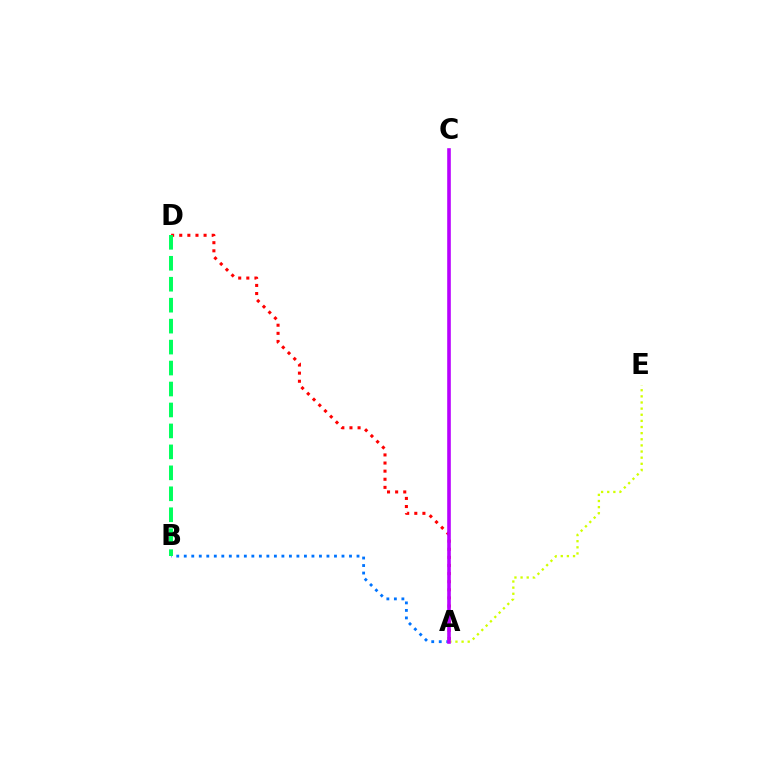{('A', 'B'): [{'color': '#0074ff', 'line_style': 'dotted', 'thickness': 2.04}], ('A', 'E'): [{'color': '#d1ff00', 'line_style': 'dotted', 'thickness': 1.67}], ('A', 'D'): [{'color': '#ff0000', 'line_style': 'dotted', 'thickness': 2.2}], ('A', 'C'): [{'color': '#b900ff', 'line_style': 'solid', 'thickness': 2.59}], ('B', 'D'): [{'color': '#00ff5c', 'line_style': 'dashed', 'thickness': 2.85}]}